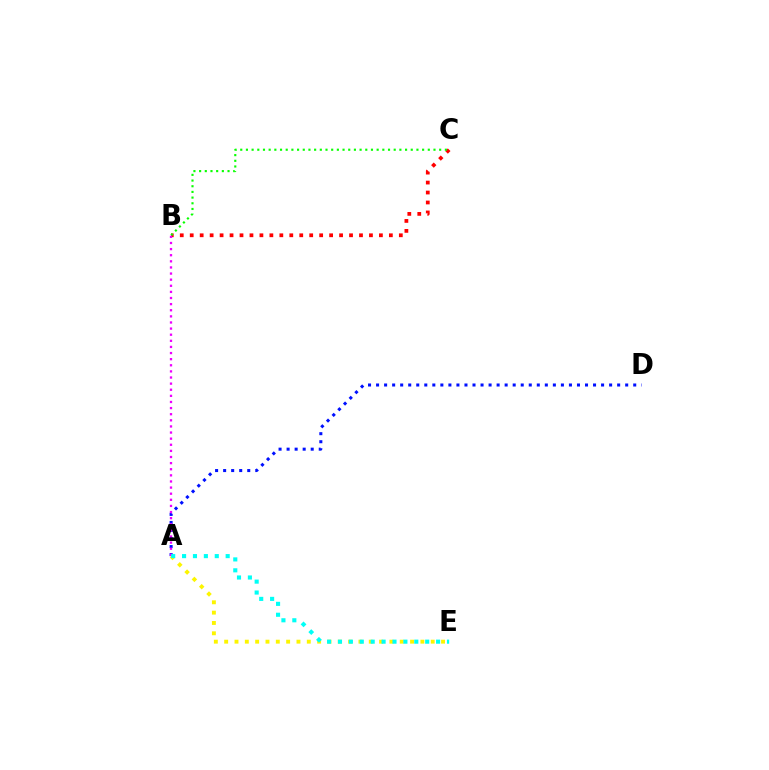{('A', 'D'): [{'color': '#0010ff', 'line_style': 'dotted', 'thickness': 2.18}], ('B', 'C'): [{'color': '#ff0000', 'line_style': 'dotted', 'thickness': 2.71}, {'color': '#08ff00', 'line_style': 'dotted', 'thickness': 1.54}], ('A', 'B'): [{'color': '#ee00ff', 'line_style': 'dotted', 'thickness': 1.66}], ('A', 'E'): [{'color': '#fcf500', 'line_style': 'dotted', 'thickness': 2.81}, {'color': '#00fff6', 'line_style': 'dotted', 'thickness': 2.96}]}